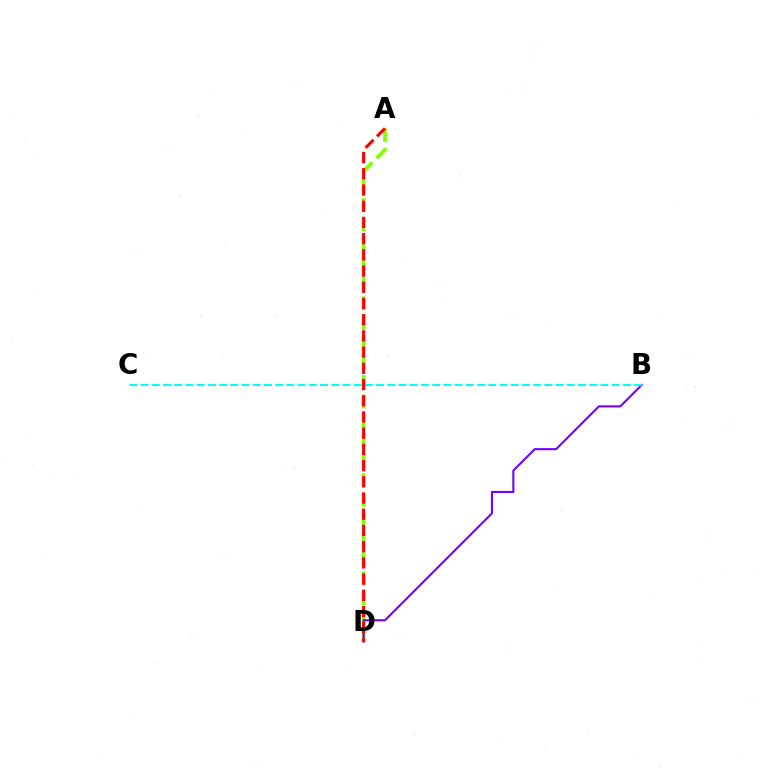{('A', 'D'): [{'color': '#84ff00', 'line_style': 'dashed', 'thickness': 2.67}, {'color': '#ff0000', 'line_style': 'dashed', 'thickness': 2.2}], ('B', 'D'): [{'color': '#7200ff', 'line_style': 'solid', 'thickness': 1.51}], ('B', 'C'): [{'color': '#00fff6', 'line_style': 'dashed', 'thickness': 1.52}]}